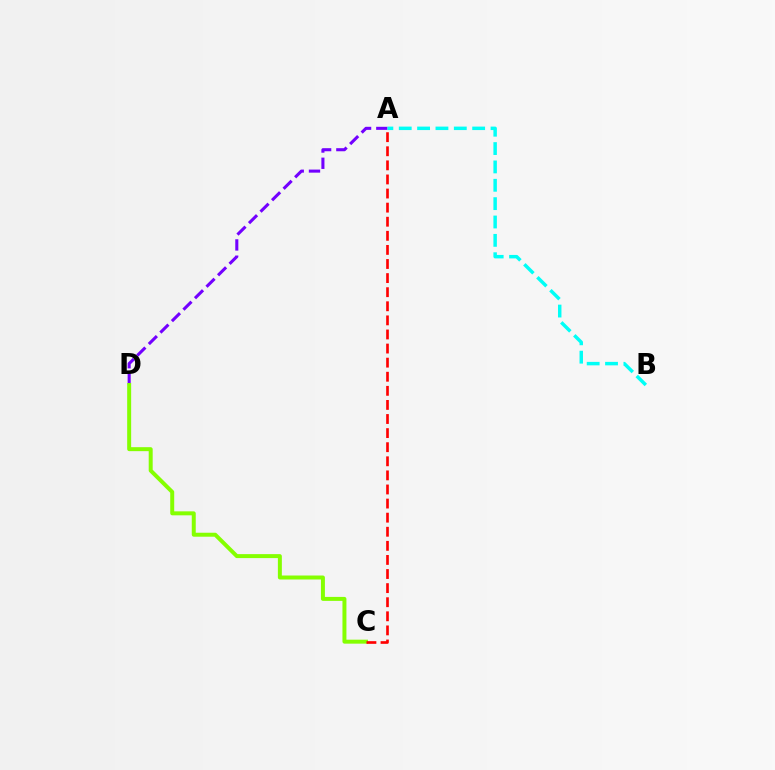{('A', 'D'): [{'color': '#7200ff', 'line_style': 'dashed', 'thickness': 2.21}], ('C', 'D'): [{'color': '#84ff00', 'line_style': 'solid', 'thickness': 2.86}], ('A', 'C'): [{'color': '#ff0000', 'line_style': 'dashed', 'thickness': 1.91}], ('A', 'B'): [{'color': '#00fff6', 'line_style': 'dashed', 'thickness': 2.49}]}